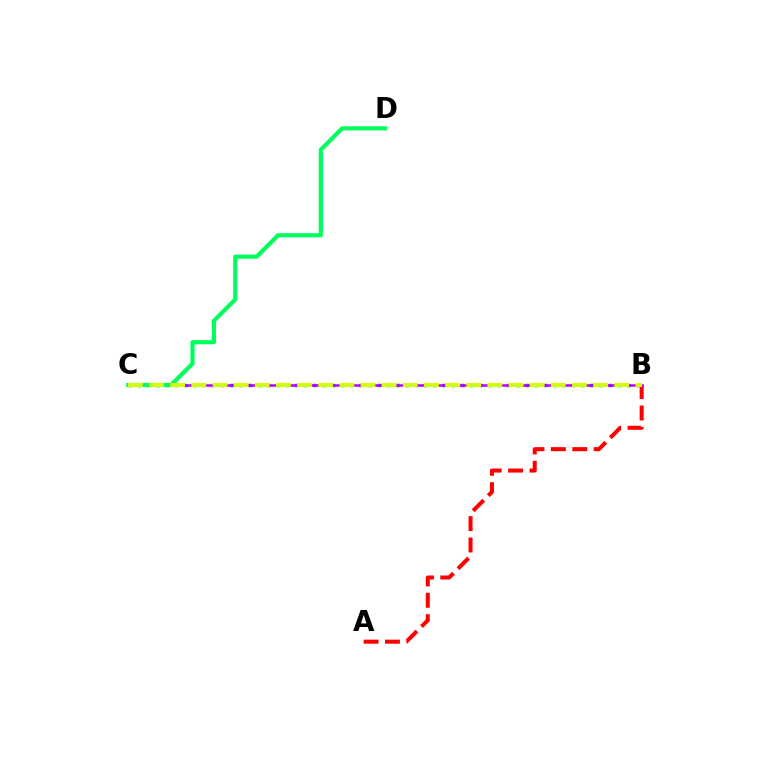{('A', 'B'): [{'color': '#ff0000', 'line_style': 'dashed', 'thickness': 2.91}], ('B', 'C'): [{'color': '#0074ff', 'line_style': 'dotted', 'thickness': 2.51}, {'color': '#b900ff', 'line_style': 'solid', 'thickness': 1.81}, {'color': '#d1ff00', 'line_style': 'dashed', 'thickness': 2.87}], ('C', 'D'): [{'color': '#00ff5c', 'line_style': 'solid', 'thickness': 2.99}]}